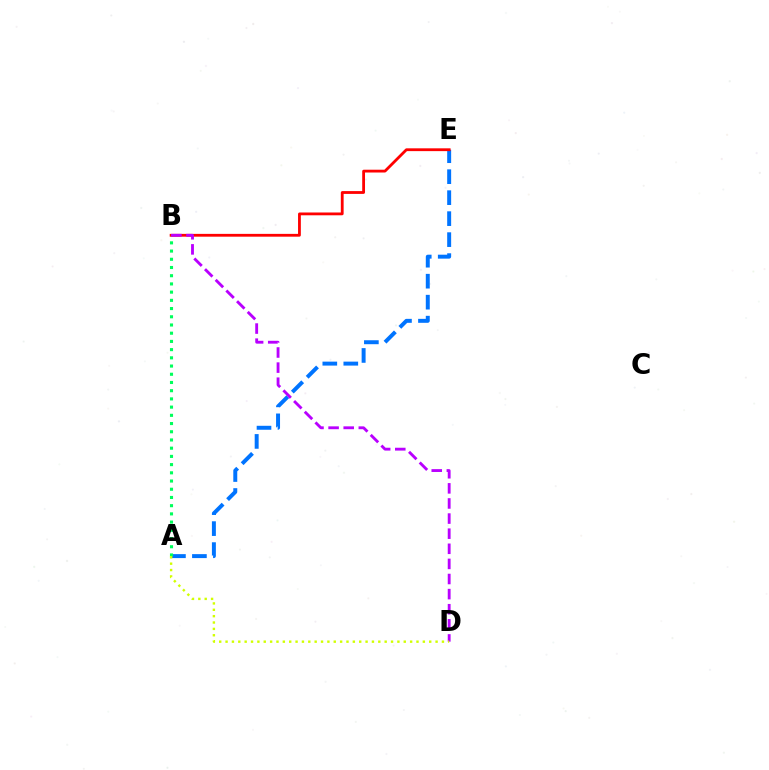{('A', 'E'): [{'color': '#0074ff', 'line_style': 'dashed', 'thickness': 2.85}], ('A', 'B'): [{'color': '#00ff5c', 'line_style': 'dotted', 'thickness': 2.23}], ('B', 'E'): [{'color': '#ff0000', 'line_style': 'solid', 'thickness': 2.02}], ('B', 'D'): [{'color': '#b900ff', 'line_style': 'dashed', 'thickness': 2.05}], ('A', 'D'): [{'color': '#d1ff00', 'line_style': 'dotted', 'thickness': 1.73}]}